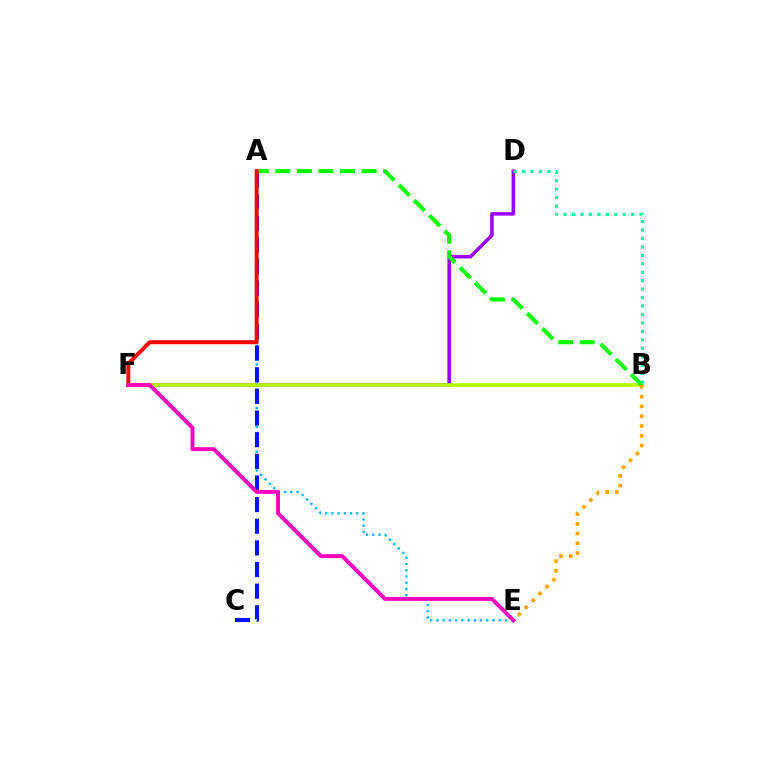{('A', 'E'): [{'color': '#00b5ff', 'line_style': 'dotted', 'thickness': 1.69}], ('A', 'C'): [{'color': '#0010ff', 'line_style': 'dashed', 'thickness': 2.94}], ('D', 'F'): [{'color': '#9b00ff', 'line_style': 'solid', 'thickness': 2.54}], ('B', 'F'): [{'color': '#b3ff00', 'line_style': 'solid', 'thickness': 2.6}], ('A', 'B'): [{'color': '#08ff00', 'line_style': 'dashed', 'thickness': 2.93}], ('B', 'E'): [{'color': '#ffa500', 'line_style': 'dotted', 'thickness': 2.66}], ('A', 'F'): [{'color': '#ff0000', 'line_style': 'solid', 'thickness': 2.84}], ('B', 'D'): [{'color': '#00ff9d', 'line_style': 'dotted', 'thickness': 2.3}], ('E', 'F'): [{'color': '#ff00bd', 'line_style': 'solid', 'thickness': 2.84}]}